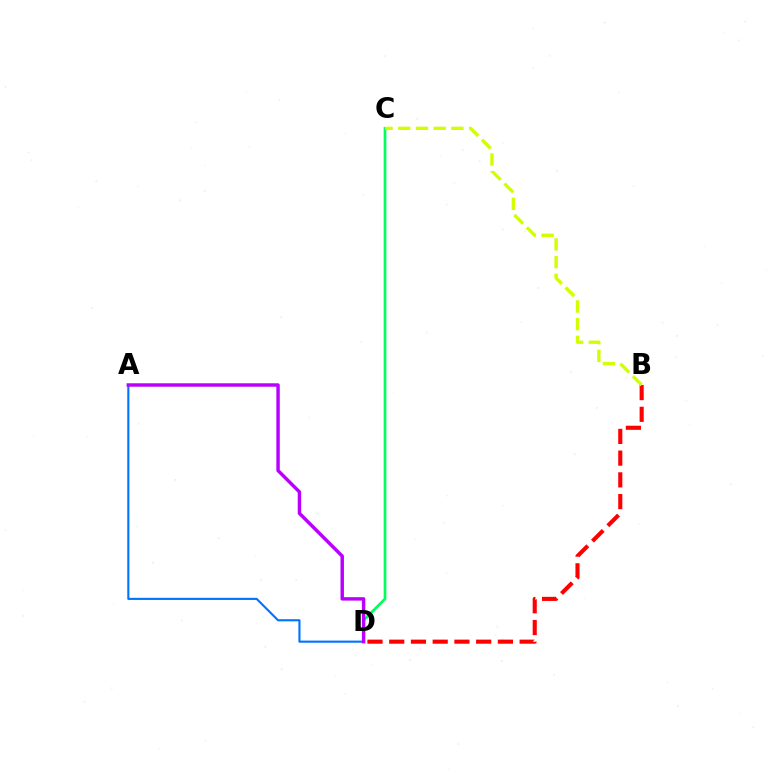{('B', 'D'): [{'color': '#ff0000', 'line_style': 'dashed', 'thickness': 2.95}], ('C', 'D'): [{'color': '#00ff5c', 'line_style': 'solid', 'thickness': 1.94}], ('A', 'D'): [{'color': '#0074ff', 'line_style': 'solid', 'thickness': 1.53}, {'color': '#b900ff', 'line_style': 'solid', 'thickness': 2.47}], ('B', 'C'): [{'color': '#d1ff00', 'line_style': 'dashed', 'thickness': 2.41}]}